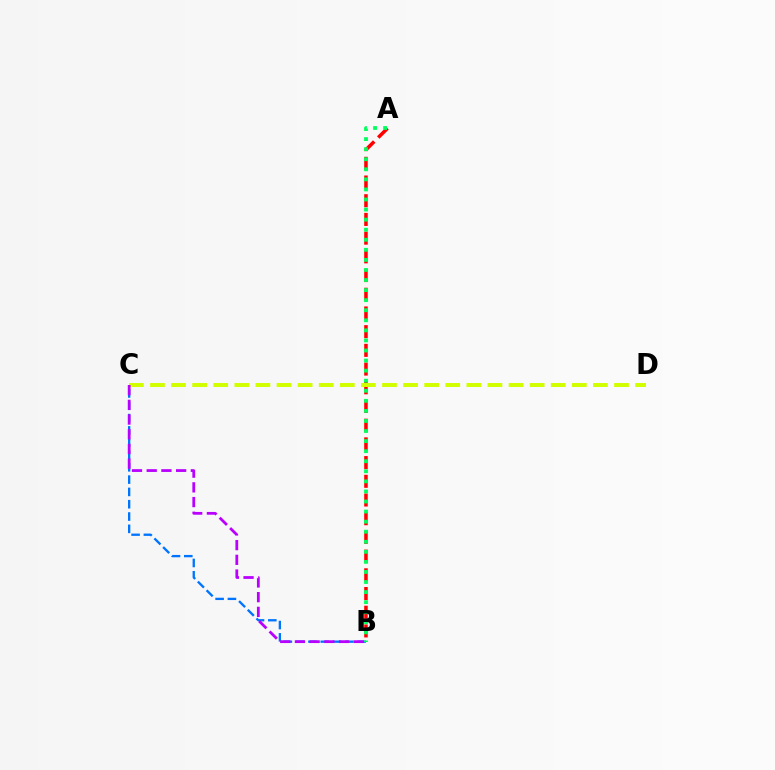{('A', 'B'): [{'color': '#ff0000', 'line_style': 'dashed', 'thickness': 2.54}, {'color': '#00ff5c', 'line_style': 'dotted', 'thickness': 2.74}], ('C', 'D'): [{'color': '#d1ff00', 'line_style': 'dashed', 'thickness': 2.87}], ('B', 'C'): [{'color': '#0074ff', 'line_style': 'dashed', 'thickness': 1.67}, {'color': '#b900ff', 'line_style': 'dashed', 'thickness': 2.0}]}